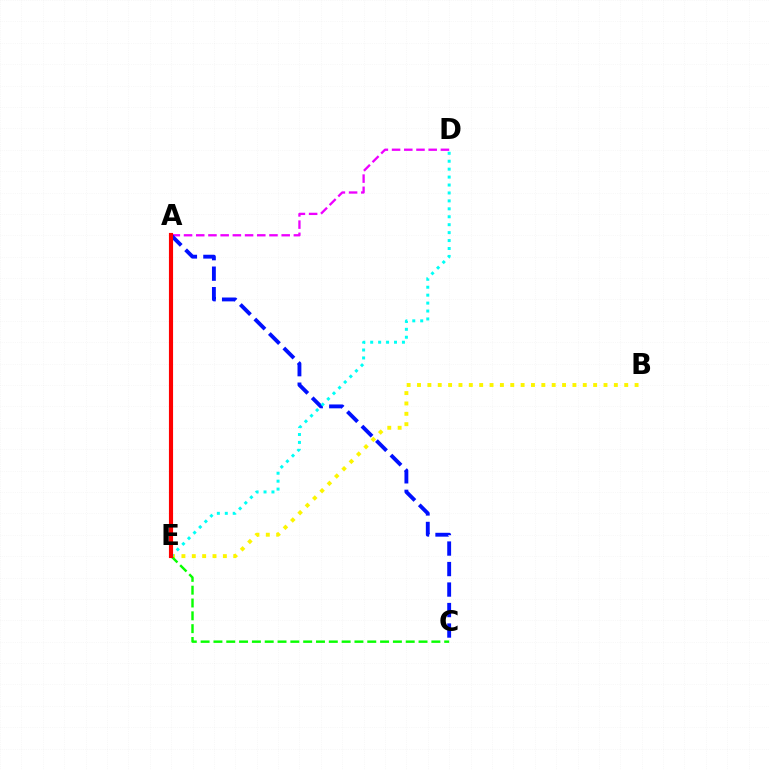{('A', 'D'): [{'color': '#ee00ff', 'line_style': 'dashed', 'thickness': 1.66}], ('A', 'C'): [{'color': '#0010ff', 'line_style': 'dashed', 'thickness': 2.78}], ('B', 'E'): [{'color': '#fcf500', 'line_style': 'dotted', 'thickness': 2.81}], ('C', 'E'): [{'color': '#08ff00', 'line_style': 'dashed', 'thickness': 1.74}], ('D', 'E'): [{'color': '#00fff6', 'line_style': 'dotted', 'thickness': 2.16}], ('A', 'E'): [{'color': '#ff0000', 'line_style': 'solid', 'thickness': 2.97}]}